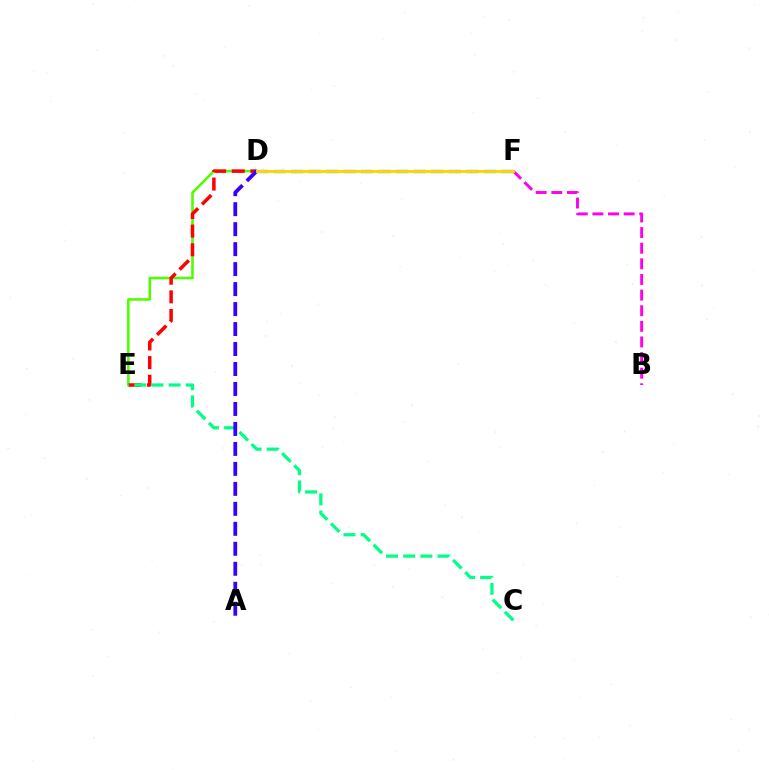{('D', 'E'): [{'color': '#4fff00', 'line_style': 'solid', 'thickness': 1.86}, {'color': '#ff0000', 'line_style': 'dashed', 'thickness': 2.53}], ('C', 'E'): [{'color': '#00ff86', 'line_style': 'dashed', 'thickness': 2.33}], ('B', 'F'): [{'color': '#ff00ed', 'line_style': 'dashed', 'thickness': 2.12}], ('A', 'D'): [{'color': '#3700ff', 'line_style': 'dashed', 'thickness': 2.71}], ('D', 'F'): [{'color': '#009eff', 'line_style': 'dashed', 'thickness': 2.38}, {'color': '#ffd500', 'line_style': 'solid', 'thickness': 2.11}]}